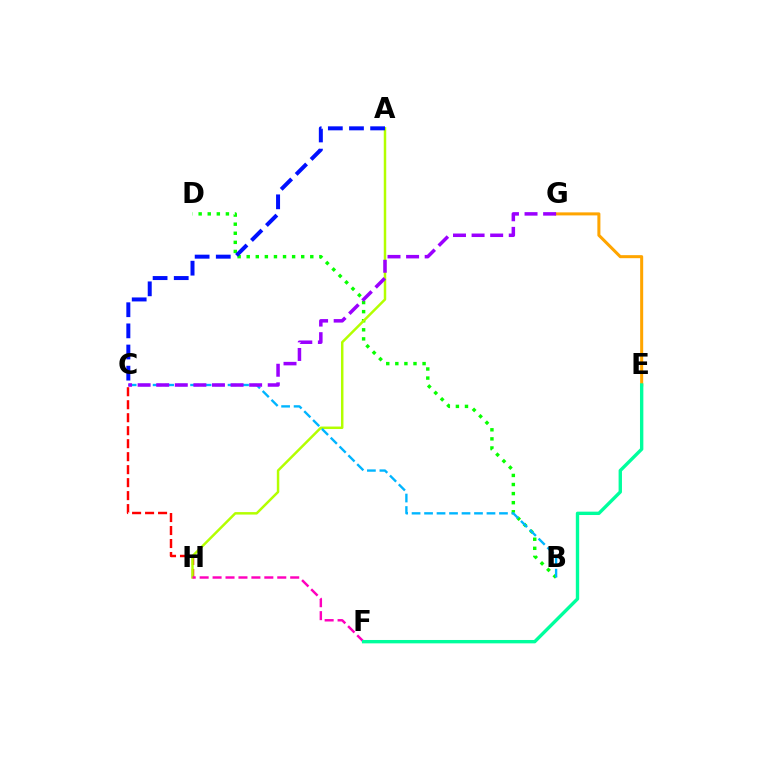{('C', 'H'): [{'color': '#ff0000', 'line_style': 'dashed', 'thickness': 1.76}], ('B', 'D'): [{'color': '#08ff00', 'line_style': 'dotted', 'thickness': 2.47}], ('E', 'G'): [{'color': '#ffa500', 'line_style': 'solid', 'thickness': 2.19}], ('A', 'H'): [{'color': '#b3ff00', 'line_style': 'solid', 'thickness': 1.78}], ('F', 'H'): [{'color': '#ff00bd', 'line_style': 'dashed', 'thickness': 1.76}], ('E', 'F'): [{'color': '#00ff9d', 'line_style': 'solid', 'thickness': 2.43}], ('B', 'C'): [{'color': '#00b5ff', 'line_style': 'dashed', 'thickness': 1.7}], ('C', 'G'): [{'color': '#9b00ff', 'line_style': 'dashed', 'thickness': 2.53}], ('A', 'C'): [{'color': '#0010ff', 'line_style': 'dashed', 'thickness': 2.87}]}